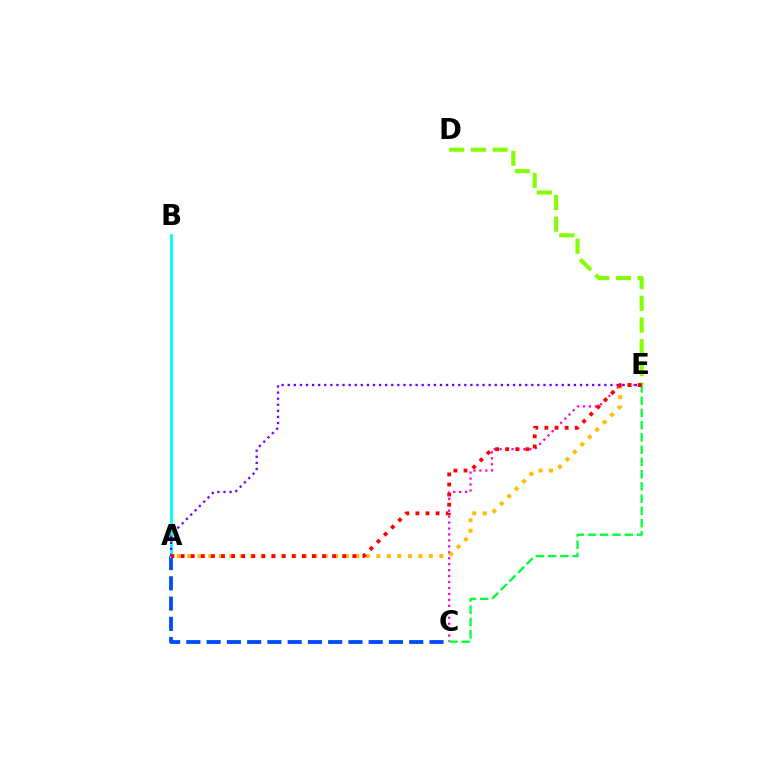{('C', 'E'): [{'color': '#ff00cf', 'line_style': 'dotted', 'thickness': 1.62}, {'color': '#00ff39', 'line_style': 'dashed', 'thickness': 1.66}], ('A', 'E'): [{'color': '#ffbd00', 'line_style': 'dotted', 'thickness': 2.86}, {'color': '#7200ff', 'line_style': 'dotted', 'thickness': 1.65}, {'color': '#ff0000', 'line_style': 'dotted', 'thickness': 2.74}], ('A', 'C'): [{'color': '#004bff', 'line_style': 'dashed', 'thickness': 2.75}], ('D', 'E'): [{'color': '#84ff00', 'line_style': 'dashed', 'thickness': 2.95}], ('A', 'B'): [{'color': '#00fff6', 'line_style': 'solid', 'thickness': 2.06}]}